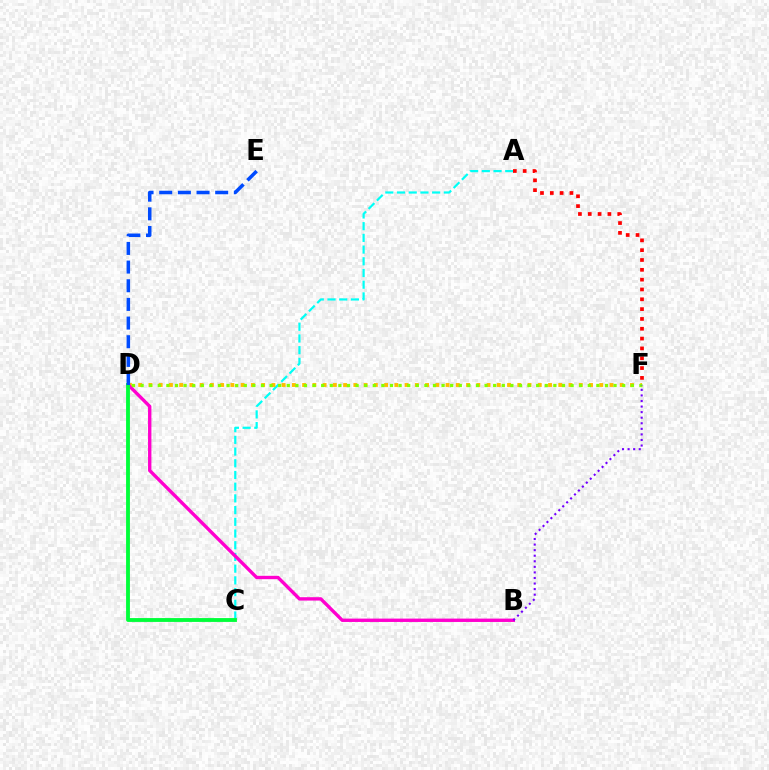{('A', 'C'): [{'color': '#00fff6', 'line_style': 'dashed', 'thickness': 1.59}], ('D', 'F'): [{'color': '#ffbd00', 'line_style': 'dotted', 'thickness': 2.78}, {'color': '#84ff00', 'line_style': 'dotted', 'thickness': 2.34}], ('B', 'D'): [{'color': '#ff00cf', 'line_style': 'solid', 'thickness': 2.43}], ('B', 'F'): [{'color': '#7200ff', 'line_style': 'dotted', 'thickness': 1.51}], ('C', 'D'): [{'color': '#00ff39', 'line_style': 'solid', 'thickness': 2.76}], ('A', 'F'): [{'color': '#ff0000', 'line_style': 'dotted', 'thickness': 2.67}], ('D', 'E'): [{'color': '#004bff', 'line_style': 'dashed', 'thickness': 2.53}]}